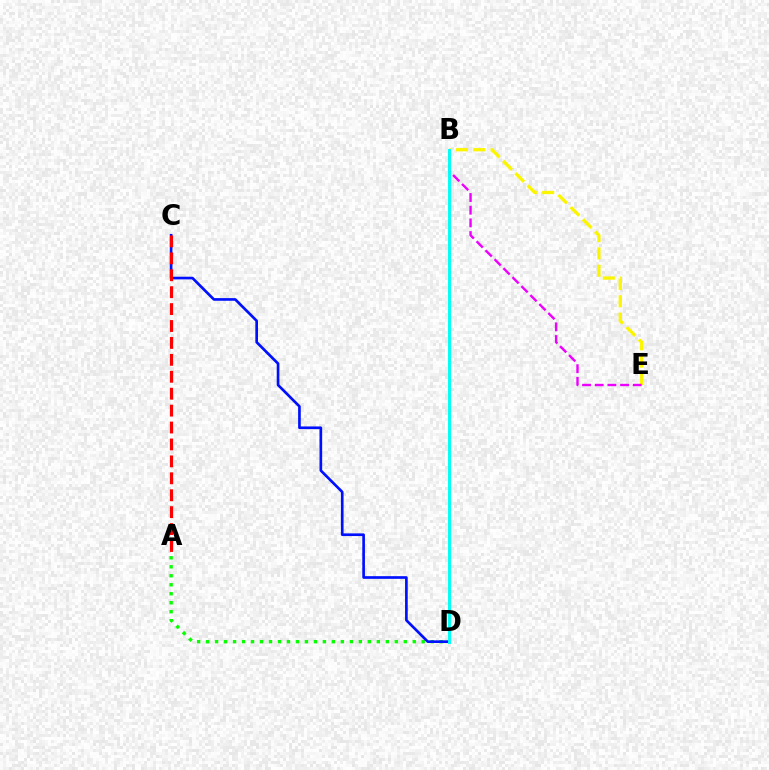{('A', 'D'): [{'color': '#08ff00', 'line_style': 'dotted', 'thickness': 2.44}], ('B', 'E'): [{'color': '#fcf500', 'line_style': 'dashed', 'thickness': 2.35}, {'color': '#ee00ff', 'line_style': 'dashed', 'thickness': 1.72}], ('C', 'D'): [{'color': '#0010ff', 'line_style': 'solid', 'thickness': 1.92}], ('B', 'D'): [{'color': '#00fff6', 'line_style': 'solid', 'thickness': 2.12}], ('A', 'C'): [{'color': '#ff0000', 'line_style': 'dashed', 'thickness': 2.3}]}